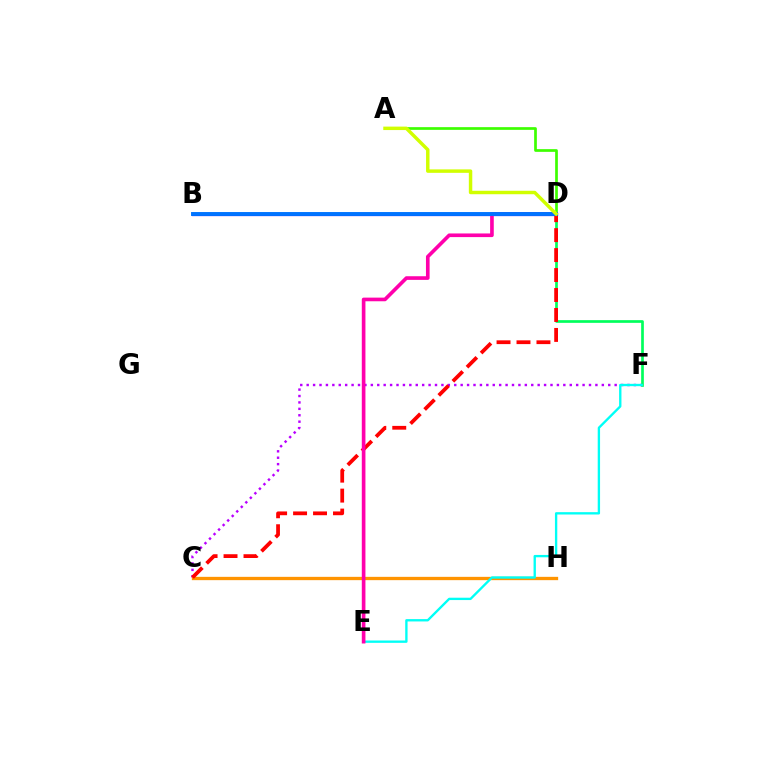{('D', 'F'): [{'color': '#00ff5c', 'line_style': 'solid', 'thickness': 1.94}], ('C', 'F'): [{'color': '#b900ff', 'line_style': 'dotted', 'thickness': 1.74}], ('C', 'H'): [{'color': '#ff9400', 'line_style': 'solid', 'thickness': 2.39}], ('A', 'D'): [{'color': '#3dff00', 'line_style': 'solid', 'thickness': 1.95}, {'color': '#d1ff00', 'line_style': 'solid', 'thickness': 2.48}], ('B', 'D'): [{'color': '#2500ff', 'line_style': 'solid', 'thickness': 2.33}, {'color': '#0074ff', 'line_style': 'solid', 'thickness': 2.82}], ('E', 'F'): [{'color': '#00fff6', 'line_style': 'solid', 'thickness': 1.69}], ('C', 'D'): [{'color': '#ff0000', 'line_style': 'dashed', 'thickness': 2.71}], ('D', 'E'): [{'color': '#ff00ac', 'line_style': 'solid', 'thickness': 2.62}]}